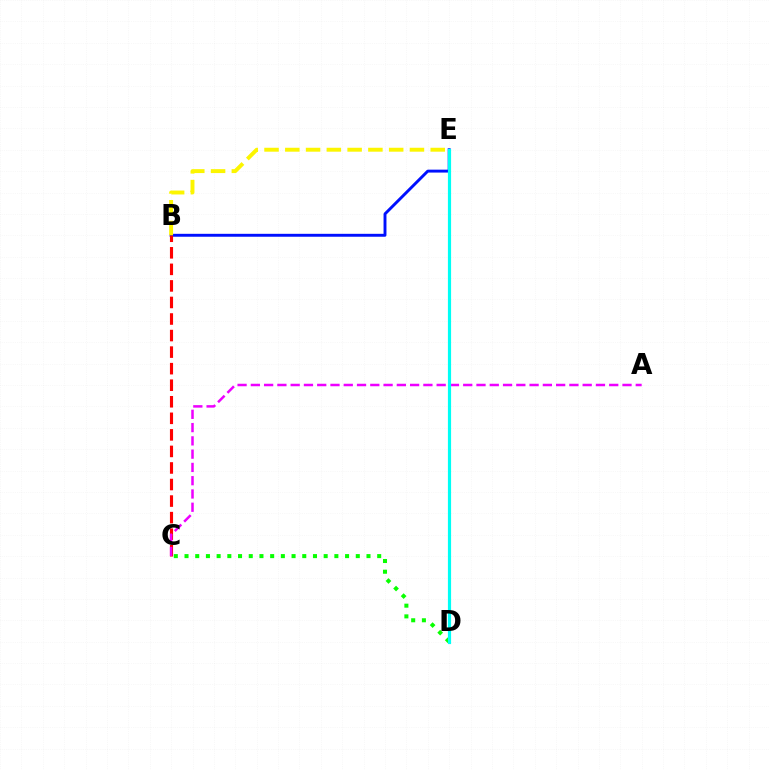{('B', 'E'): [{'color': '#0010ff', 'line_style': 'solid', 'thickness': 2.1}, {'color': '#fcf500', 'line_style': 'dashed', 'thickness': 2.82}], ('B', 'C'): [{'color': '#ff0000', 'line_style': 'dashed', 'thickness': 2.25}], ('C', 'D'): [{'color': '#08ff00', 'line_style': 'dotted', 'thickness': 2.91}], ('A', 'C'): [{'color': '#ee00ff', 'line_style': 'dashed', 'thickness': 1.8}], ('D', 'E'): [{'color': '#00fff6', 'line_style': 'solid', 'thickness': 2.29}]}